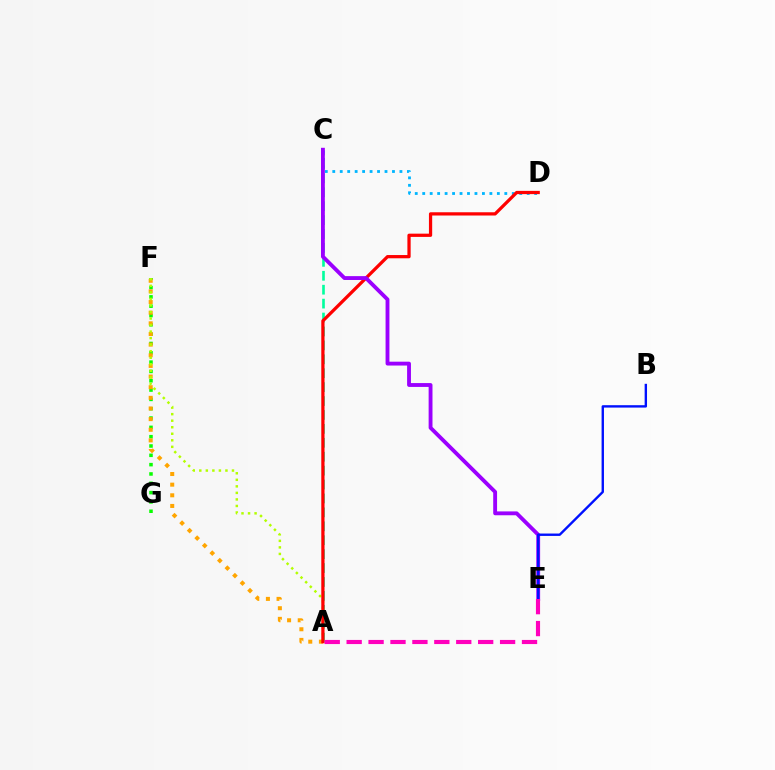{('F', 'G'): [{'color': '#08ff00', 'line_style': 'dotted', 'thickness': 2.53}], ('A', 'F'): [{'color': '#ffa500', 'line_style': 'dotted', 'thickness': 2.89}, {'color': '#b3ff00', 'line_style': 'dotted', 'thickness': 1.78}], ('A', 'C'): [{'color': '#00ff9d', 'line_style': 'dashed', 'thickness': 1.89}], ('C', 'D'): [{'color': '#00b5ff', 'line_style': 'dotted', 'thickness': 2.03}], ('A', 'D'): [{'color': '#ff0000', 'line_style': 'solid', 'thickness': 2.34}], ('C', 'E'): [{'color': '#9b00ff', 'line_style': 'solid', 'thickness': 2.78}], ('B', 'E'): [{'color': '#0010ff', 'line_style': 'solid', 'thickness': 1.72}], ('A', 'E'): [{'color': '#ff00bd', 'line_style': 'dashed', 'thickness': 2.98}]}